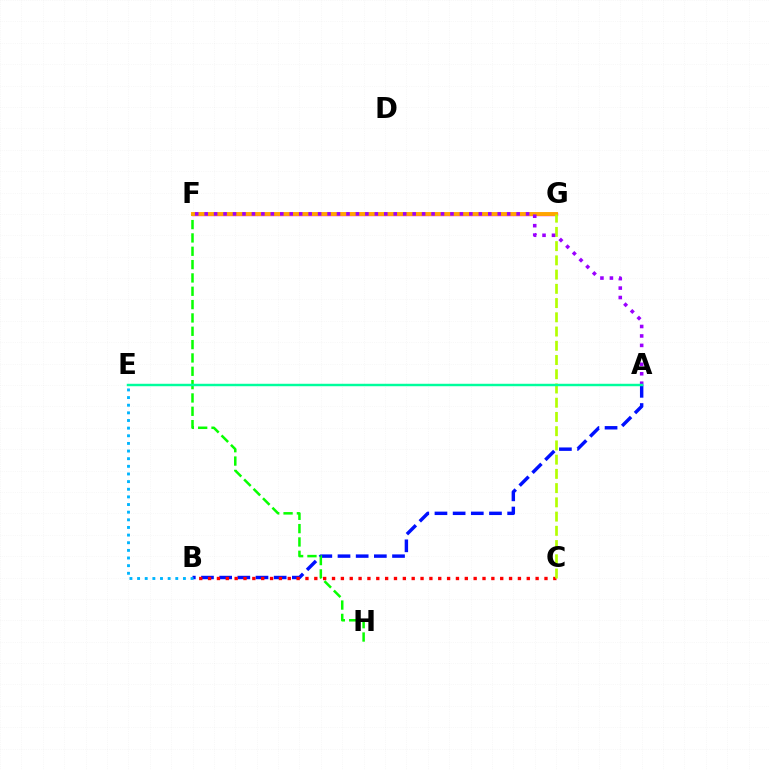{('F', 'G'): [{'color': '#ff00bd', 'line_style': 'solid', 'thickness': 2.44}, {'color': '#ffa500', 'line_style': 'solid', 'thickness': 2.81}], ('A', 'B'): [{'color': '#0010ff', 'line_style': 'dashed', 'thickness': 2.47}], ('F', 'H'): [{'color': '#08ff00', 'line_style': 'dashed', 'thickness': 1.81}], ('B', 'C'): [{'color': '#ff0000', 'line_style': 'dotted', 'thickness': 2.41}], ('B', 'E'): [{'color': '#00b5ff', 'line_style': 'dotted', 'thickness': 2.08}], ('C', 'G'): [{'color': '#b3ff00', 'line_style': 'dashed', 'thickness': 1.93}], ('A', 'F'): [{'color': '#9b00ff', 'line_style': 'dotted', 'thickness': 2.57}], ('A', 'E'): [{'color': '#00ff9d', 'line_style': 'solid', 'thickness': 1.76}]}